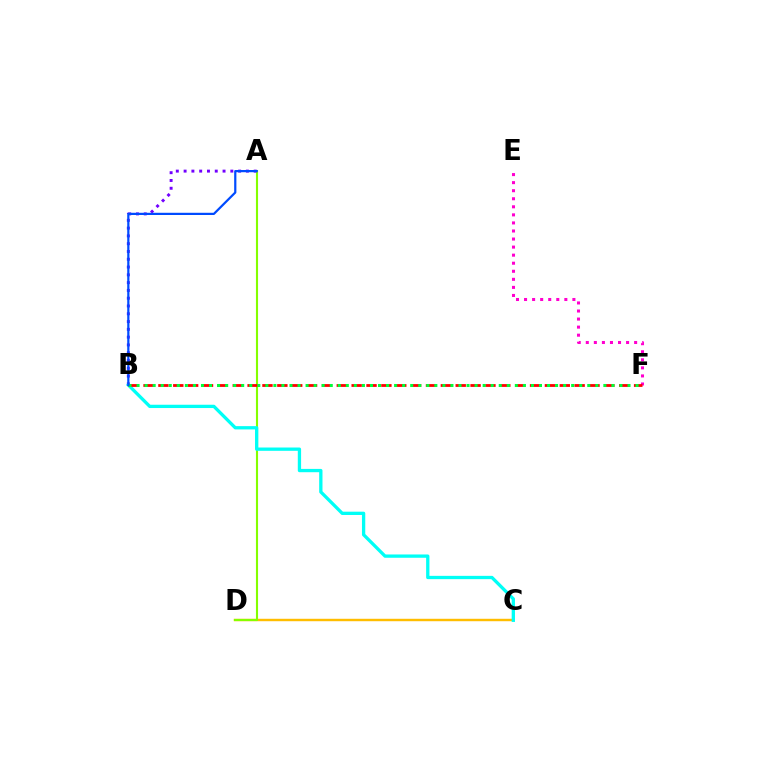{('E', 'F'): [{'color': '#ff00cf', 'line_style': 'dotted', 'thickness': 2.19}], ('C', 'D'): [{'color': '#ffbd00', 'line_style': 'solid', 'thickness': 1.75}], ('A', 'D'): [{'color': '#84ff00', 'line_style': 'solid', 'thickness': 1.52}], ('A', 'B'): [{'color': '#7200ff', 'line_style': 'dotted', 'thickness': 2.12}, {'color': '#004bff', 'line_style': 'solid', 'thickness': 1.59}], ('B', 'C'): [{'color': '#00fff6', 'line_style': 'solid', 'thickness': 2.38}], ('B', 'F'): [{'color': '#ff0000', 'line_style': 'dashed', 'thickness': 2.02}, {'color': '#00ff39', 'line_style': 'dotted', 'thickness': 2.19}]}